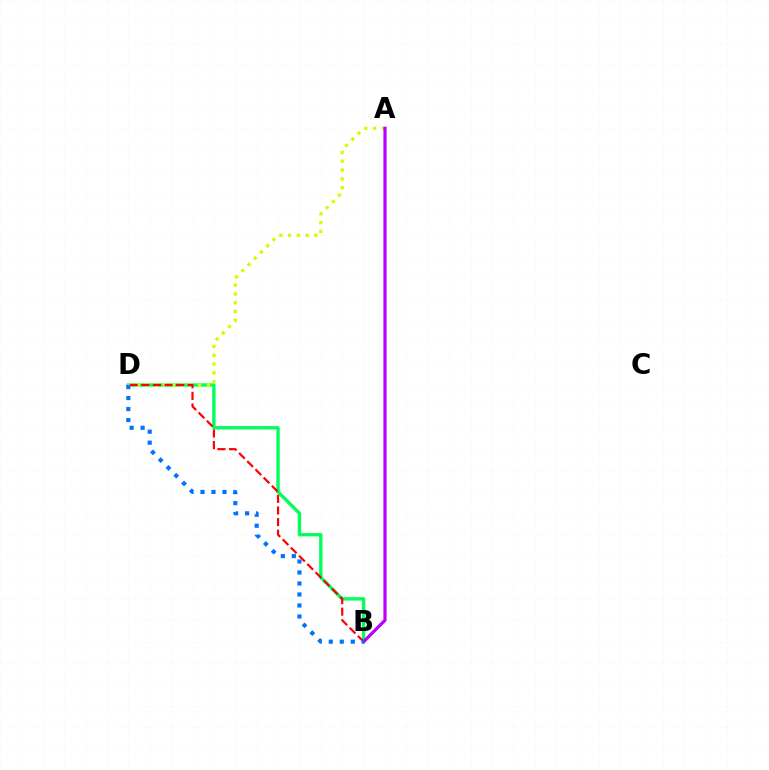{('B', 'D'): [{'color': '#00ff5c', 'line_style': 'solid', 'thickness': 2.42}, {'color': '#ff0000', 'line_style': 'dashed', 'thickness': 1.58}, {'color': '#0074ff', 'line_style': 'dotted', 'thickness': 2.99}], ('A', 'D'): [{'color': '#d1ff00', 'line_style': 'dotted', 'thickness': 2.39}], ('A', 'B'): [{'color': '#b900ff', 'line_style': 'solid', 'thickness': 2.31}]}